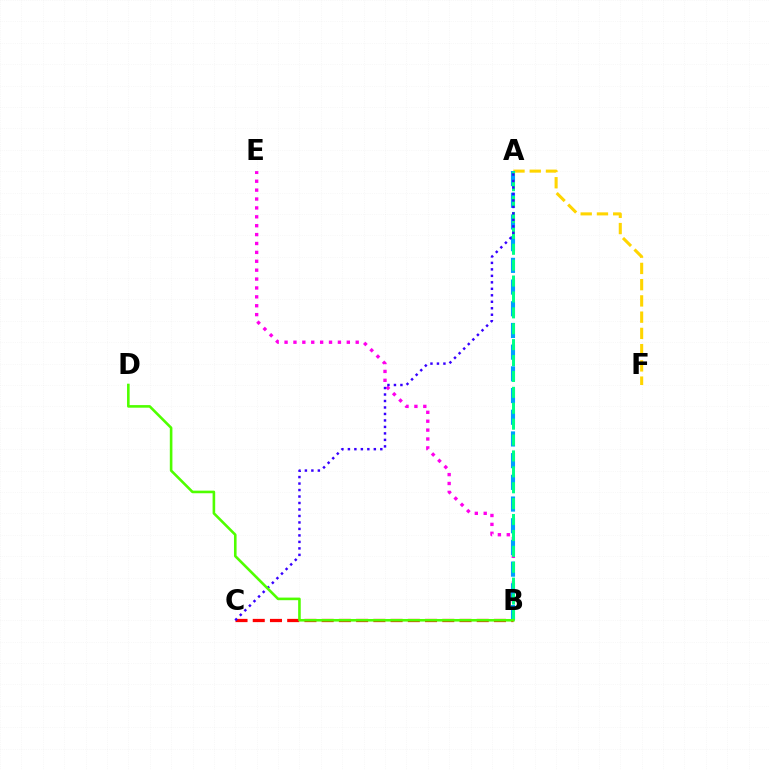{('B', 'C'): [{'color': '#ff0000', 'line_style': 'dashed', 'thickness': 2.34}], ('A', 'F'): [{'color': '#ffd500', 'line_style': 'dashed', 'thickness': 2.21}], ('B', 'E'): [{'color': '#ff00ed', 'line_style': 'dotted', 'thickness': 2.42}], ('A', 'B'): [{'color': '#009eff', 'line_style': 'dashed', 'thickness': 2.95}, {'color': '#00ff86', 'line_style': 'dashed', 'thickness': 2.16}], ('A', 'C'): [{'color': '#3700ff', 'line_style': 'dotted', 'thickness': 1.76}], ('B', 'D'): [{'color': '#4fff00', 'line_style': 'solid', 'thickness': 1.87}]}